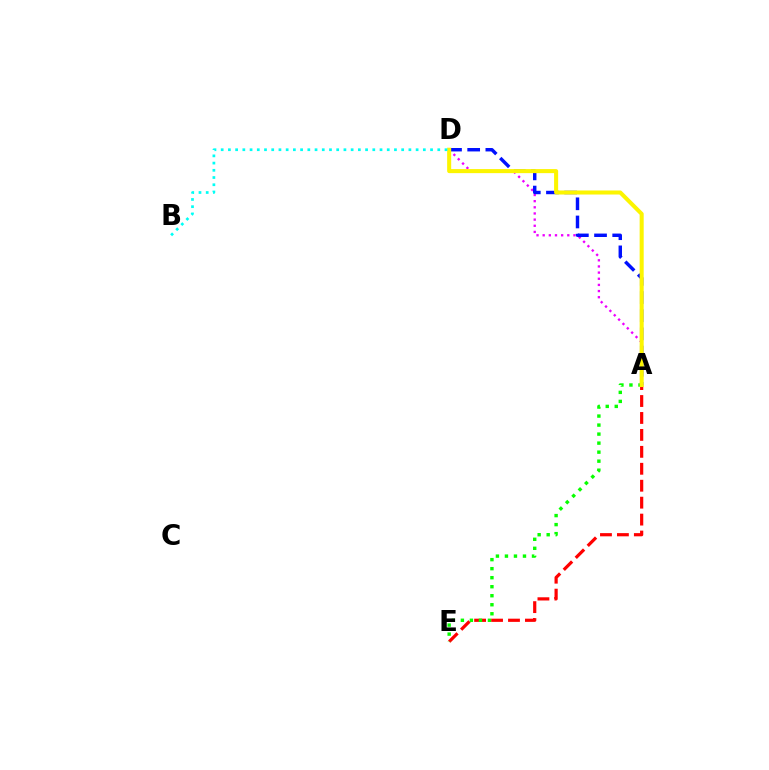{('A', 'E'): [{'color': '#ff0000', 'line_style': 'dashed', 'thickness': 2.3}, {'color': '#08ff00', 'line_style': 'dotted', 'thickness': 2.45}], ('A', 'D'): [{'color': '#ee00ff', 'line_style': 'dotted', 'thickness': 1.67}, {'color': '#0010ff', 'line_style': 'dashed', 'thickness': 2.47}, {'color': '#fcf500', 'line_style': 'solid', 'thickness': 2.91}], ('B', 'D'): [{'color': '#00fff6', 'line_style': 'dotted', 'thickness': 1.96}]}